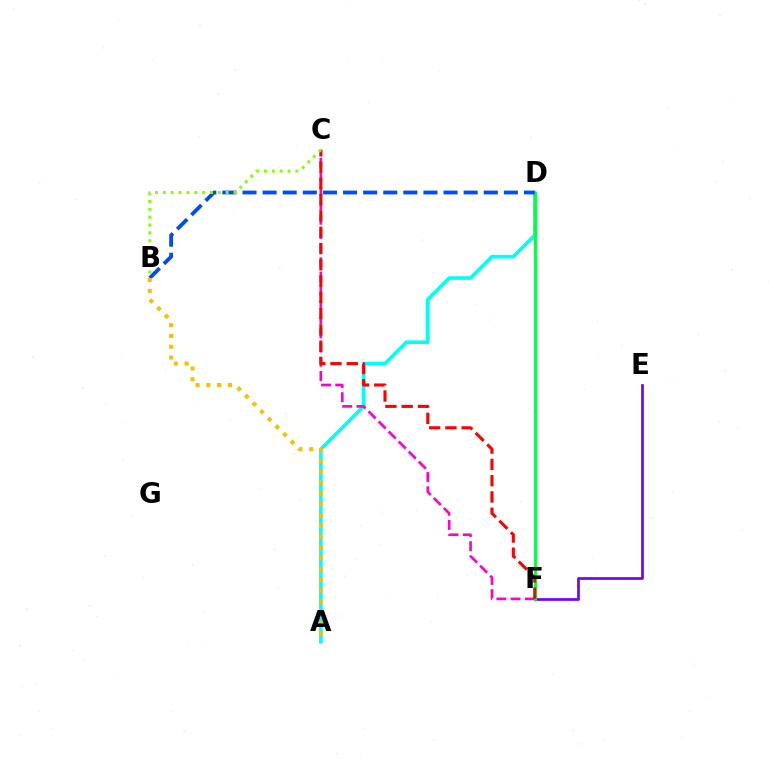{('E', 'F'): [{'color': '#7200ff', 'line_style': 'solid', 'thickness': 1.95}], ('A', 'D'): [{'color': '#00fff6', 'line_style': 'solid', 'thickness': 2.6}], ('C', 'F'): [{'color': '#ff00cf', 'line_style': 'dashed', 'thickness': 1.93}, {'color': '#ff0000', 'line_style': 'dashed', 'thickness': 2.21}], ('D', 'F'): [{'color': '#00ff39', 'line_style': 'solid', 'thickness': 2.04}], ('B', 'D'): [{'color': '#004bff', 'line_style': 'dashed', 'thickness': 2.73}], ('A', 'B'): [{'color': '#ffbd00', 'line_style': 'dotted', 'thickness': 2.93}], ('B', 'C'): [{'color': '#84ff00', 'line_style': 'dotted', 'thickness': 2.13}]}